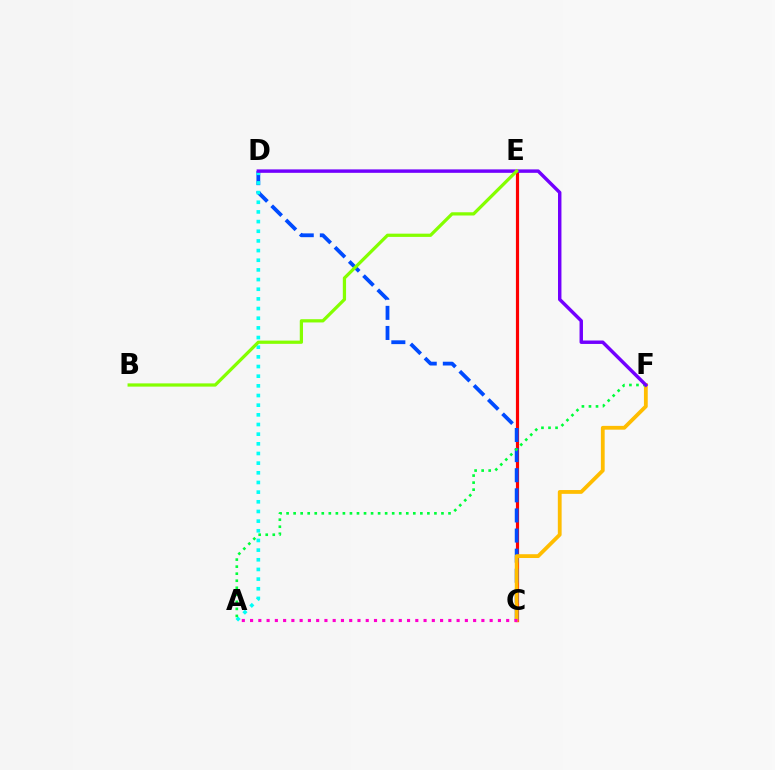{('C', 'E'): [{'color': '#ff0000', 'line_style': 'solid', 'thickness': 2.28}], ('C', 'D'): [{'color': '#004bff', 'line_style': 'dashed', 'thickness': 2.73}], ('C', 'F'): [{'color': '#ffbd00', 'line_style': 'solid', 'thickness': 2.73}], ('A', 'D'): [{'color': '#00fff6', 'line_style': 'dotted', 'thickness': 2.63}], ('A', 'F'): [{'color': '#00ff39', 'line_style': 'dotted', 'thickness': 1.91}], ('D', 'F'): [{'color': '#7200ff', 'line_style': 'solid', 'thickness': 2.48}], ('B', 'E'): [{'color': '#84ff00', 'line_style': 'solid', 'thickness': 2.33}], ('A', 'C'): [{'color': '#ff00cf', 'line_style': 'dotted', 'thickness': 2.24}]}